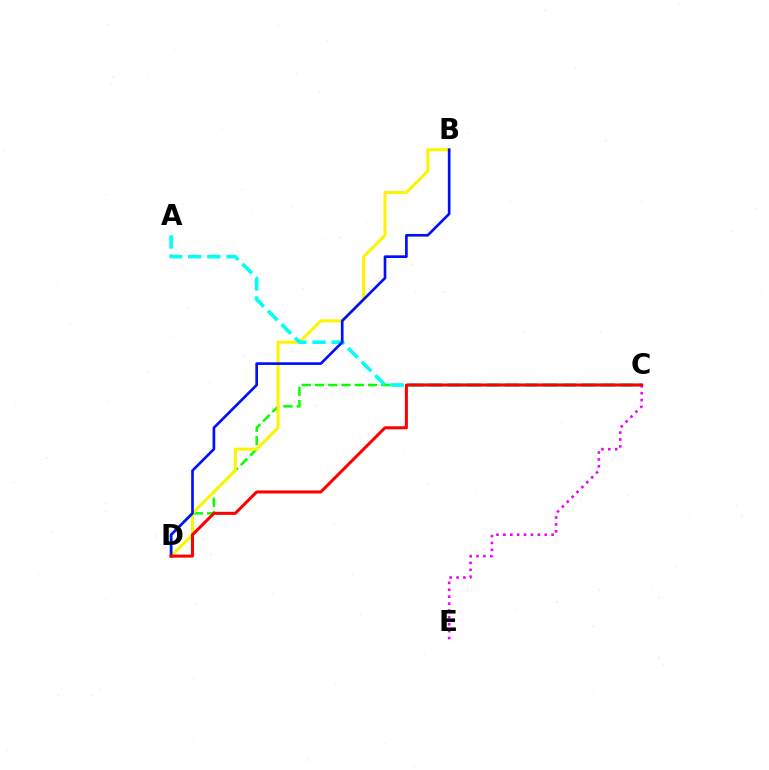{('C', 'D'): [{'color': '#08ff00', 'line_style': 'dashed', 'thickness': 1.8}, {'color': '#ff0000', 'line_style': 'solid', 'thickness': 2.18}], ('B', 'D'): [{'color': '#fcf500', 'line_style': 'solid', 'thickness': 2.18}, {'color': '#0010ff', 'line_style': 'solid', 'thickness': 1.93}], ('A', 'C'): [{'color': '#00fff6', 'line_style': 'dashed', 'thickness': 2.6}], ('C', 'E'): [{'color': '#ee00ff', 'line_style': 'dotted', 'thickness': 1.87}]}